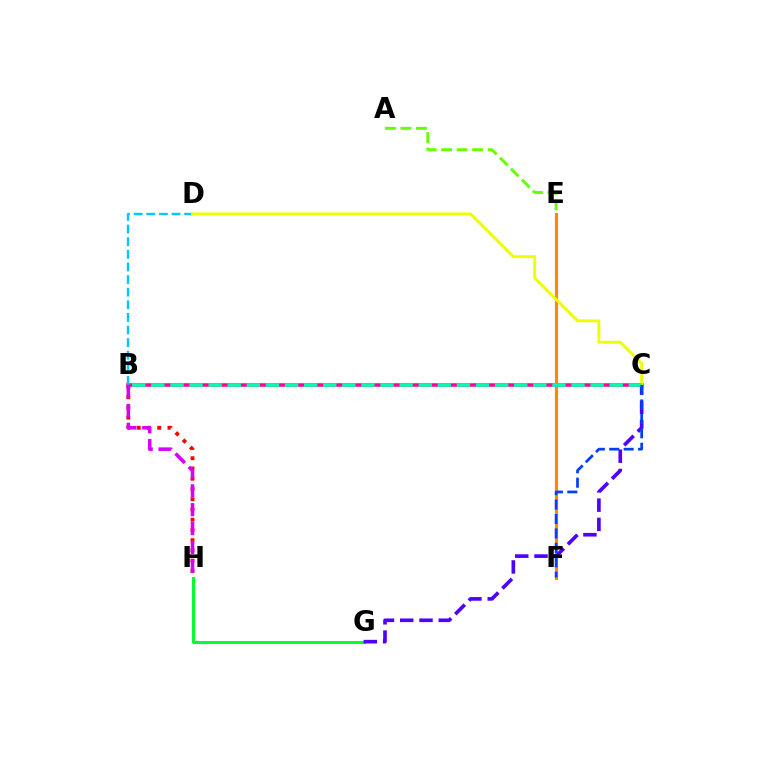{('G', 'H'): [{'color': '#00ff27', 'line_style': 'solid', 'thickness': 2.12}], ('E', 'F'): [{'color': '#ff8800', 'line_style': 'solid', 'thickness': 2.25}], ('C', 'G'): [{'color': '#4f00ff', 'line_style': 'dashed', 'thickness': 2.62}], ('B', 'H'): [{'color': '#ff0000', 'line_style': 'dotted', 'thickness': 2.78}, {'color': '#d600ff', 'line_style': 'dashed', 'thickness': 2.56}], ('B', 'C'): [{'color': '#ff00a0', 'line_style': 'solid', 'thickness': 2.55}, {'color': '#00ffaf', 'line_style': 'dashed', 'thickness': 2.59}], ('B', 'D'): [{'color': '#00c7ff', 'line_style': 'dashed', 'thickness': 1.71}], ('A', 'E'): [{'color': '#66ff00', 'line_style': 'dashed', 'thickness': 2.11}], ('C', 'D'): [{'color': '#eeff00', 'line_style': 'solid', 'thickness': 2.09}], ('C', 'F'): [{'color': '#003fff', 'line_style': 'dashed', 'thickness': 1.96}]}